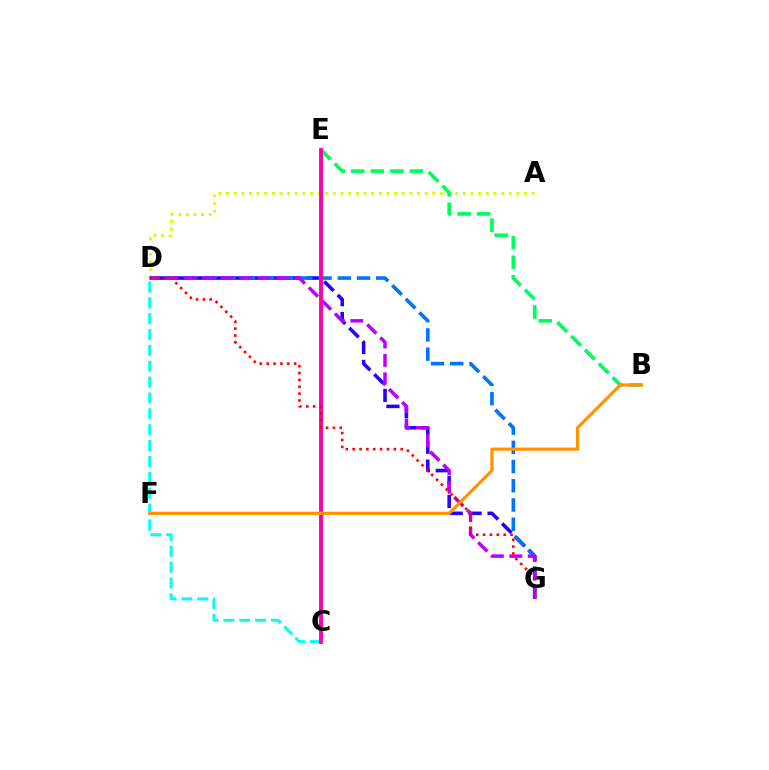{('D', 'G'): [{'color': '#2500ff', 'line_style': 'dashed', 'thickness': 2.57}, {'color': '#0074ff', 'line_style': 'dashed', 'thickness': 2.61}, {'color': '#b900ff', 'line_style': 'dashed', 'thickness': 2.5}, {'color': '#ff0000', 'line_style': 'dotted', 'thickness': 1.86}], ('A', 'D'): [{'color': '#d1ff00', 'line_style': 'dotted', 'thickness': 2.08}], ('C', 'E'): [{'color': '#3dff00', 'line_style': 'dotted', 'thickness': 1.57}, {'color': '#ff00ac', 'line_style': 'solid', 'thickness': 2.79}], ('C', 'D'): [{'color': '#00fff6', 'line_style': 'dashed', 'thickness': 2.16}], ('B', 'E'): [{'color': '#00ff5c', 'line_style': 'dashed', 'thickness': 2.65}], ('B', 'F'): [{'color': '#ff9400', 'line_style': 'solid', 'thickness': 2.3}]}